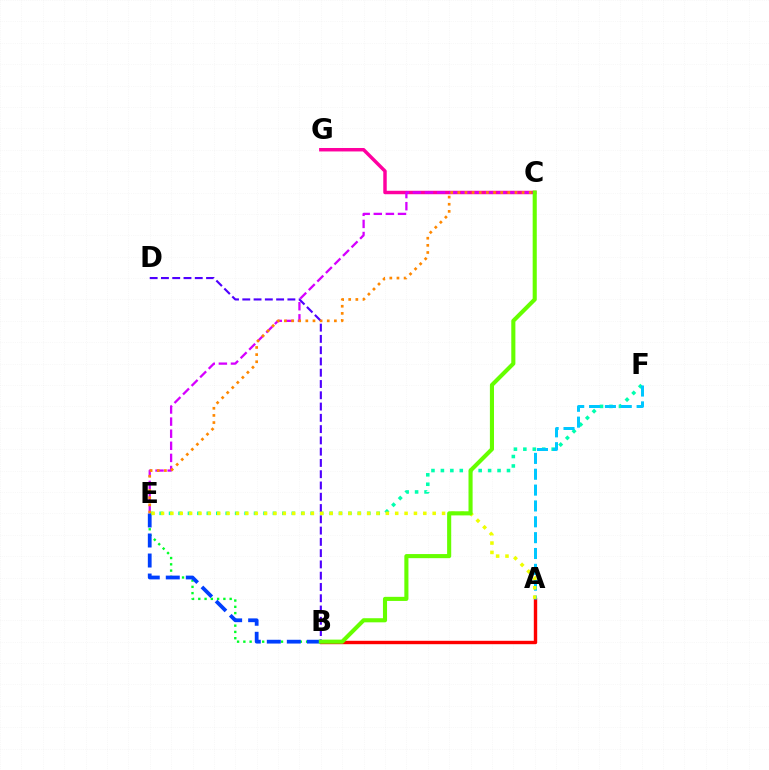{('C', 'G'): [{'color': '#ff00a0', 'line_style': 'solid', 'thickness': 2.49}], ('B', 'E'): [{'color': '#00ff27', 'line_style': 'dotted', 'thickness': 1.7}, {'color': '#003fff', 'line_style': 'dashed', 'thickness': 2.72}], ('A', 'B'): [{'color': '#ff0000', 'line_style': 'solid', 'thickness': 2.45}], ('E', 'F'): [{'color': '#00ffaf', 'line_style': 'dotted', 'thickness': 2.56}], ('A', 'F'): [{'color': '#00c7ff', 'line_style': 'dashed', 'thickness': 2.15}], ('B', 'D'): [{'color': '#4f00ff', 'line_style': 'dashed', 'thickness': 1.53}], ('C', 'E'): [{'color': '#d600ff', 'line_style': 'dashed', 'thickness': 1.64}, {'color': '#ff8800', 'line_style': 'dotted', 'thickness': 1.94}], ('A', 'E'): [{'color': '#eeff00', 'line_style': 'dotted', 'thickness': 2.55}], ('B', 'C'): [{'color': '#66ff00', 'line_style': 'solid', 'thickness': 2.95}]}